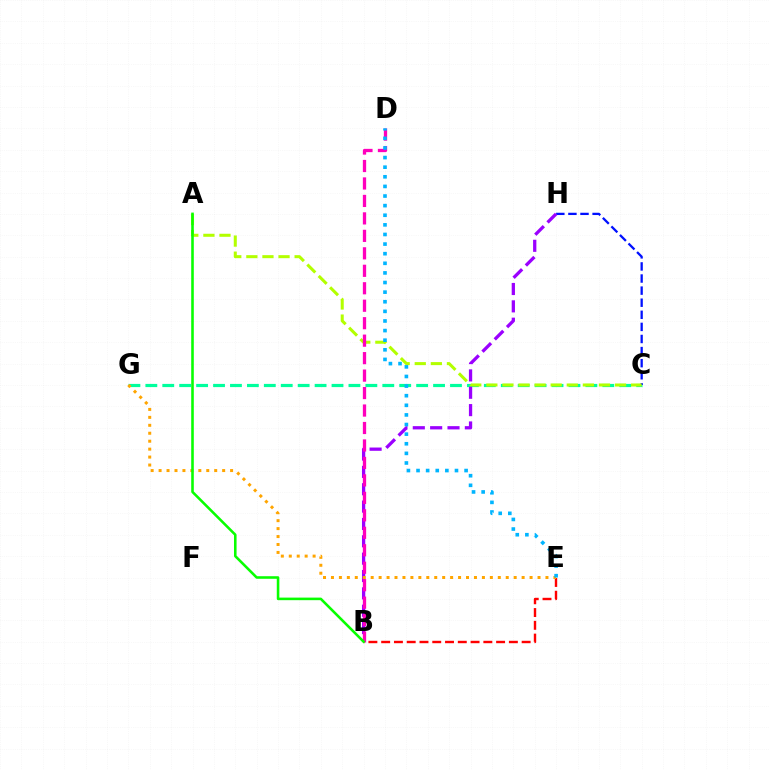{('C', 'G'): [{'color': '#00ff9d', 'line_style': 'dashed', 'thickness': 2.3}], ('C', 'H'): [{'color': '#0010ff', 'line_style': 'dashed', 'thickness': 1.64}], ('A', 'C'): [{'color': '#b3ff00', 'line_style': 'dashed', 'thickness': 2.19}], ('B', 'H'): [{'color': '#9b00ff', 'line_style': 'dashed', 'thickness': 2.36}], ('B', 'E'): [{'color': '#ff0000', 'line_style': 'dashed', 'thickness': 1.73}], ('E', 'G'): [{'color': '#ffa500', 'line_style': 'dotted', 'thickness': 2.16}], ('B', 'D'): [{'color': '#ff00bd', 'line_style': 'dashed', 'thickness': 2.37}], ('A', 'B'): [{'color': '#08ff00', 'line_style': 'solid', 'thickness': 1.85}], ('D', 'E'): [{'color': '#00b5ff', 'line_style': 'dotted', 'thickness': 2.61}]}